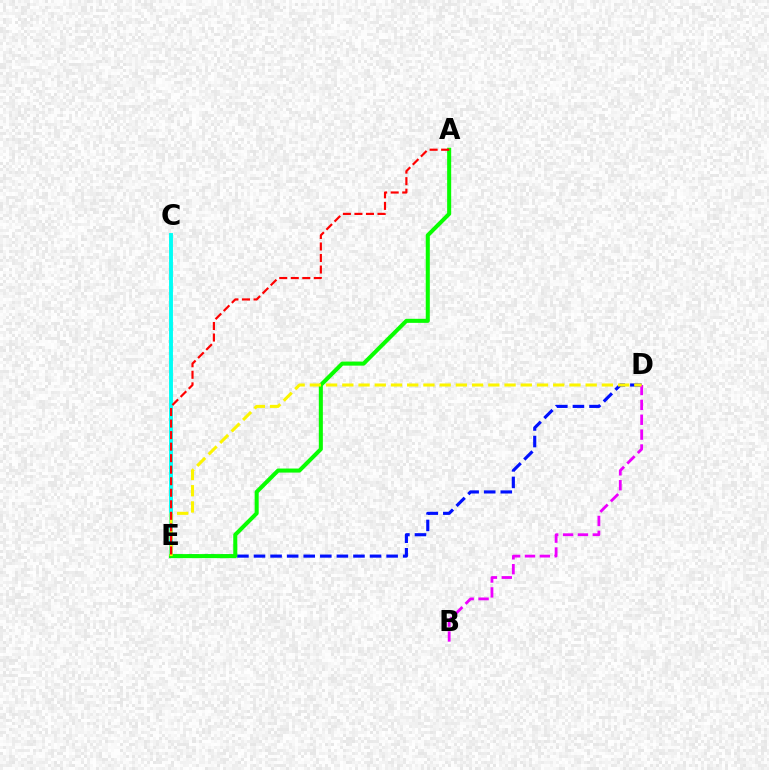{('D', 'E'): [{'color': '#0010ff', 'line_style': 'dashed', 'thickness': 2.25}, {'color': '#fcf500', 'line_style': 'dashed', 'thickness': 2.2}], ('B', 'D'): [{'color': '#ee00ff', 'line_style': 'dashed', 'thickness': 2.02}], ('C', 'E'): [{'color': '#00fff6', 'line_style': 'solid', 'thickness': 2.81}], ('A', 'E'): [{'color': '#08ff00', 'line_style': 'solid', 'thickness': 2.91}, {'color': '#ff0000', 'line_style': 'dashed', 'thickness': 1.57}]}